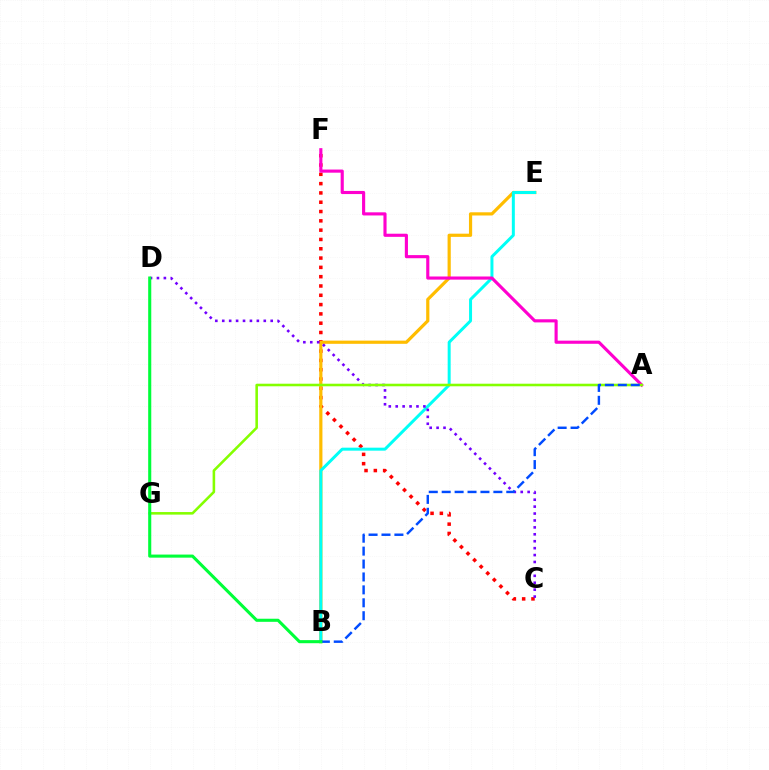{('C', 'F'): [{'color': '#ff0000', 'line_style': 'dotted', 'thickness': 2.53}], ('B', 'E'): [{'color': '#ffbd00', 'line_style': 'solid', 'thickness': 2.3}, {'color': '#00fff6', 'line_style': 'solid', 'thickness': 2.15}], ('A', 'F'): [{'color': '#ff00cf', 'line_style': 'solid', 'thickness': 2.25}], ('C', 'D'): [{'color': '#7200ff', 'line_style': 'dotted', 'thickness': 1.88}], ('A', 'G'): [{'color': '#84ff00', 'line_style': 'solid', 'thickness': 1.85}], ('A', 'B'): [{'color': '#004bff', 'line_style': 'dashed', 'thickness': 1.76}], ('B', 'D'): [{'color': '#00ff39', 'line_style': 'solid', 'thickness': 2.22}]}